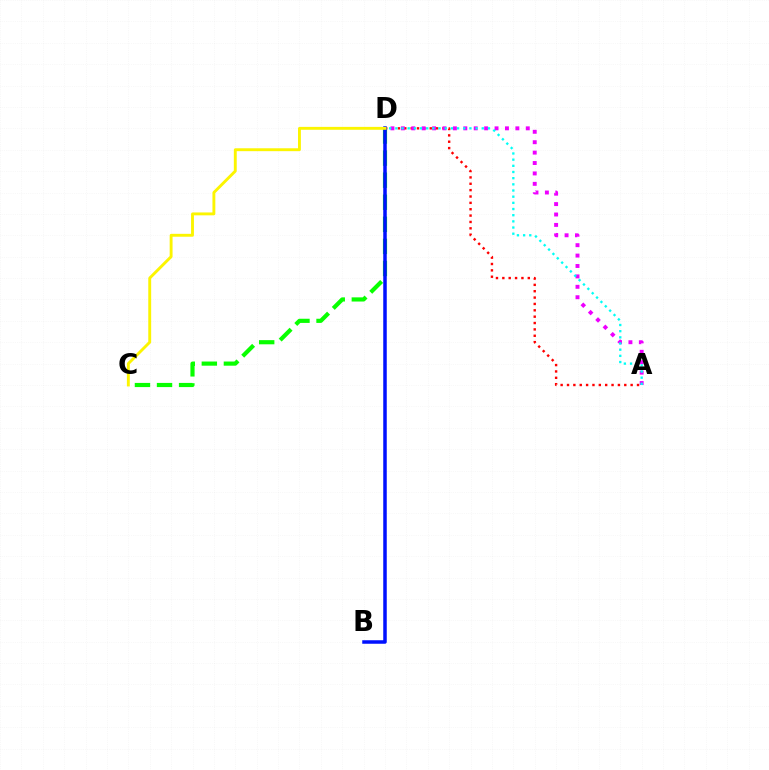{('A', 'D'): [{'color': '#ff0000', 'line_style': 'dotted', 'thickness': 1.73}, {'color': '#ee00ff', 'line_style': 'dotted', 'thickness': 2.83}, {'color': '#00fff6', 'line_style': 'dotted', 'thickness': 1.68}], ('C', 'D'): [{'color': '#08ff00', 'line_style': 'dashed', 'thickness': 3.0}, {'color': '#fcf500', 'line_style': 'solid', 'thickness': 2.08}], ('B', 'D'): [{'color': '#0010ff', 'line_style': 'solid', 'thickness': 2.53}]}